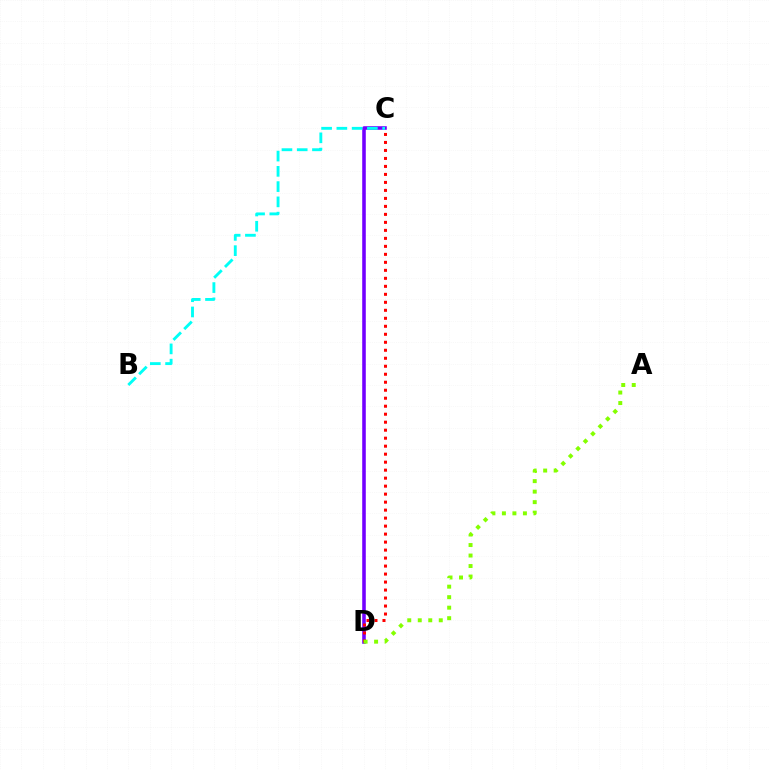{('C', 'D'): [{'color': '#7200ff', 'line_style': 'solid', 'thickness': 2.57}, {'color': '#ff0000', 'line_style': 'dotted', 'thickness': 2.17}], ('B', 'C'): [{'color': '#00fff6', 'line_style': 'dashed', 'thickness': 2.07}], ('A', 'D'): [{'color': '#84ff00', 'line_style': 'dotted', 'thickness': 2.85}]}